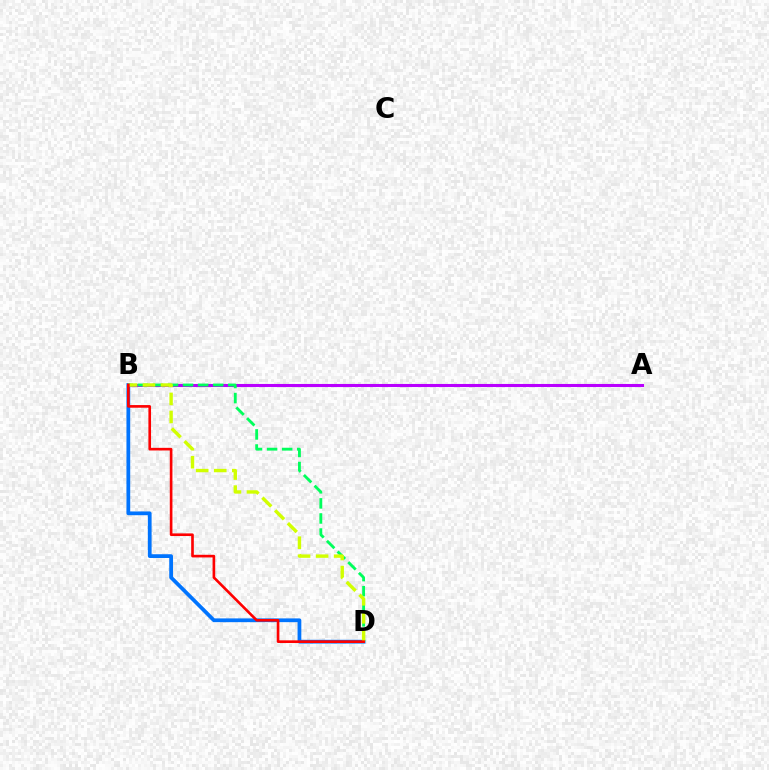{('B', 'D'): [{'color': '#0074ff', 'line_style': 'solid', 'thickness': 2.7}, {'color': '#00ff5c', 'line_style': 'dashed', 'thickness': 2.05}, {'color': '#d1ff00', 'line_style': 'dashed', 'thickness': 2.45}, {'color': '#ff0000', 'line_style': 'solid', 'thickness': 1.9}], ('A', 'B'): [{'color': '#b900ff', 'line_style': 'solid', 'thickness': 2.22}]}